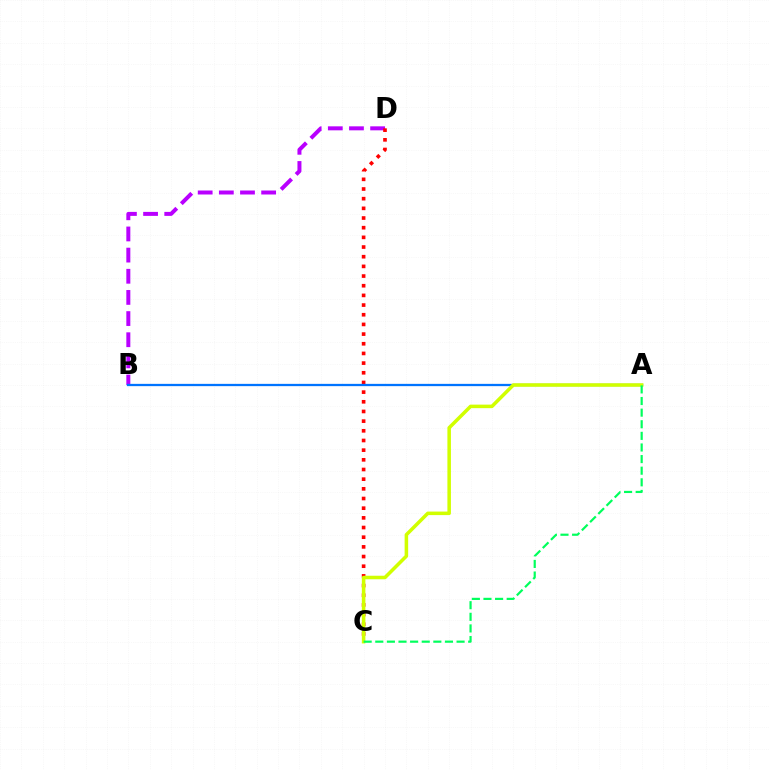{('B', 'D'): [{'color': '#b900ff', 'line_style': 'dashed', 'thickness': 2.87}], ('C', 'D'): [{'color': '#ff0000', 'line_style': 'dotted', 'thickness': 2.63}], ('A', 'B'): [{'color': '#0074ff', 'line_style': 'solid', 'thickness': 1.63}], ('A', 'C'): [{'color': '#d1ff00', 'line_style': 'solid', 'thickness': 2.54}, {'color': '#00ff5c', 'line_style': 'dashed', 'thickness': 1.58}]}